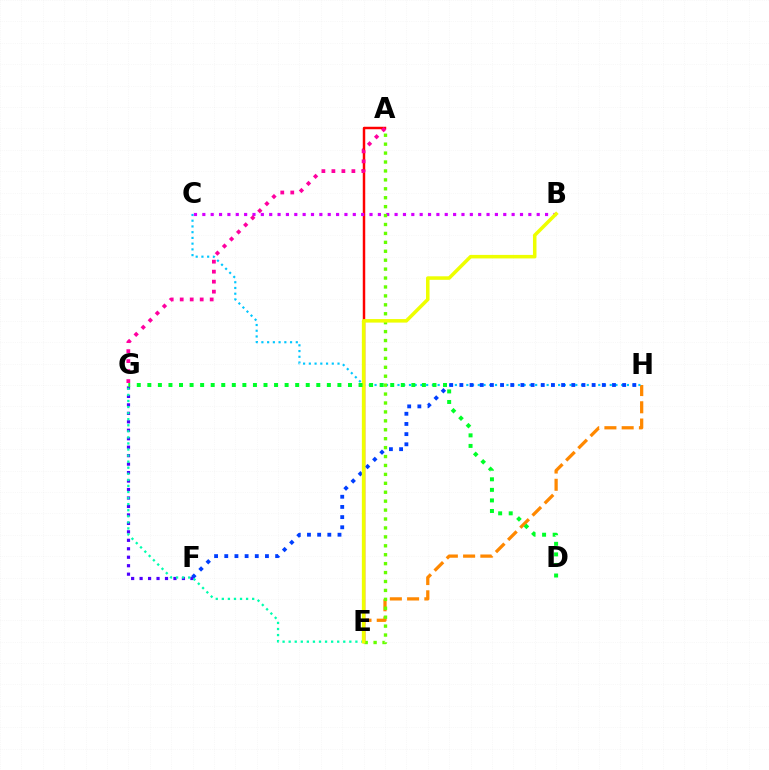{('A', 'E'): [{'color': '#ff0000', 'line_style': 'solid', 'thickness': 1.78}, {'color': '#66ff00', 'line_style': 'dotted', 'thickness': 2.42}], ('E', 'H'): [{'color': '#ff8800', 'line_style': 'dashed', 'thickness': 2.34}], ('C', 'H'): [{'color': '#00c7ff', 'line_style': 'dotted', 'thickness': 1.56}], ('B', 'C'): [{'color': '#d600ff', 'line_style': 'dotted', 'thickness': 2.27}], ('F', 'G'): [{'color': '#4f00ff', 'line_style': 'dotted', 'thickness': 2.3}], ('A', 'G'): [{'color': '#ff00a0', 'line_style': 'dotted', 'thickness': 2.72}], ('F', 'H'): [{'color': '#003fff', 'line_style': 'dotted', 'thickness': 2.76}], ('E', 'G'): [{'color': '#00ffaf', 'line_style': 'dotted', 'thickness': 1.65}], ('B', 'E'): [{'color': '#eeff00', 'line_style': 'solid', 'thickness': 2.54}], ('D', 'G'): [{'color': '#00ff27', 'line_style': 'dotted', 'thickness': 2.87}]}